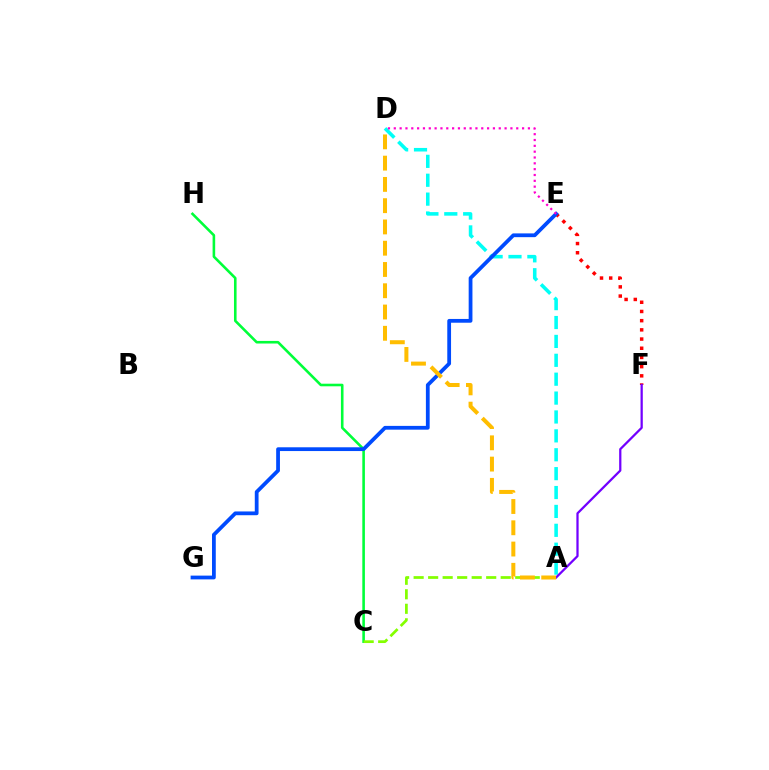{('E', 'F'): [{'color': '#ff0000', 'line_style': 'dotted', 'thickness': 2.5}], ('A', 'D'): [{'color': '#00fff6', 'line_style': 'dashed', 'thickness': 2.57}, {'color': '#ffbd00', 'line_style': 'dashed', 'thickness': 2.89}], ('C', 'H'): [{'color': '#00ff39', 'line_style': 'solid', 'thickness': 1.87}], ('A', 'C'): [{'color': '#84ff00', 'line_style': 'dashed', 'thickness': 1.97}], ('A', 'F'): [{'color': '#7200ff', 'line_style': 'solid', 'thickness': 1.62}], ('E', 'G'): [{'color': '#004bff', 'line_style': 'solid', 'thickness': 2.72}], ('D', 'E'): [{'color': '#ff00cf', 'line_style': 'dotted', 'thickness': 1.58}]}